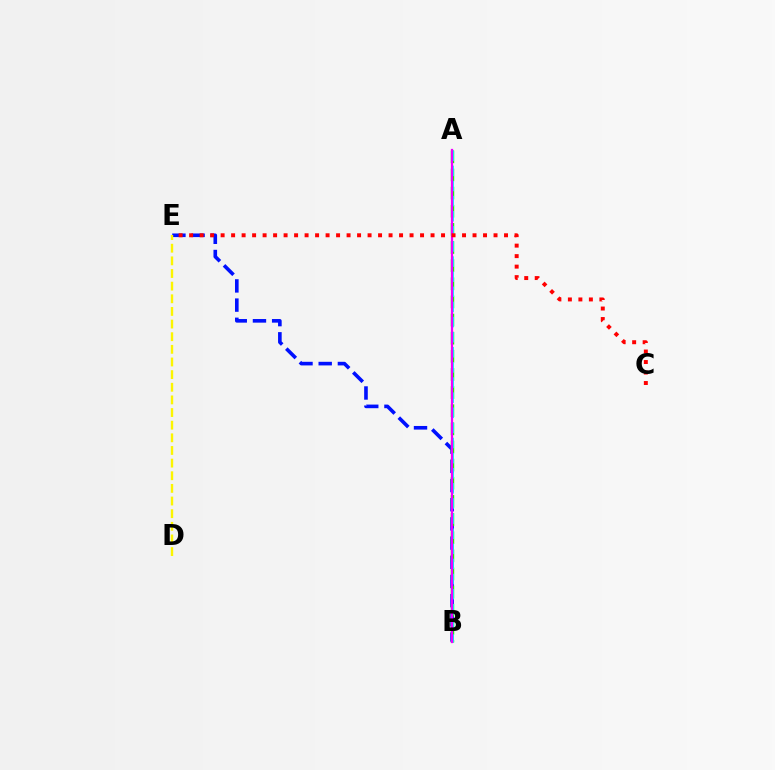{('B', 'E'): [{'color': '#0010ff', 'line_style': 'dashed', 'thickness': 2.61}], ('A', 'B'): [{'color': '#08ff00', 'line_style': 'dashed', 'thickness': 2.46}, {'color': '#00fff6', 'line_style': 'dashed', 'thickness': 2.05}, {'color': '#ee00ff', 'line_style': 'solid', 'thickness': 1.62}], ('D', 'E'): [{'color': '#fcf500', 'line_style': 'dashed', 'thickness': 1.72}], ('C', 'E'): [{'color': '#ff0000', 'line_style': 'dotted', 'thickness': 2.85}]}